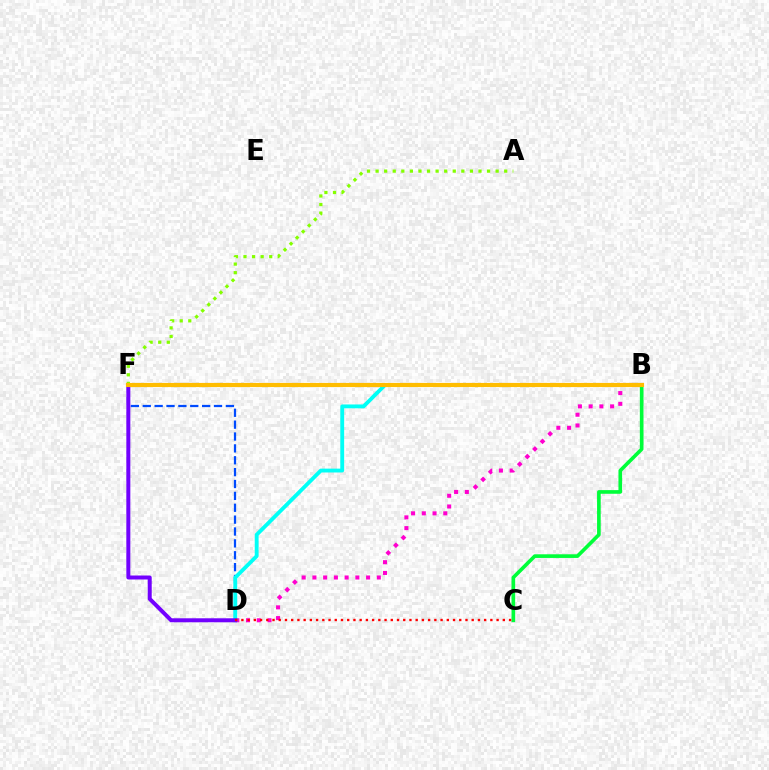{('D', 'F'): [{'color': '#004bff', 'line_style': 'dashed', 'thickness': 1.61}, {'color': '#7200ff', 'line_style': 'solid', 'thickness': 2.87}], ('B', 'C'): [{'color': '#00ff39', 'line_style': 'solid', 'thickness': 2.63}], ('B', 'D'): [{'color': '#ff00cf', 'line_style': 'dotted', 'thickness': 2.92}, {'color': '#00fff6', 'line_style': 'solid', 'thickness': 2.77}], ('A', 'F'): [{'color': '#84ff00', 'line_style': 'dotted', 'thickness': 2.33}], ('C', 'D'): [{'color': '#ff0000', 'line_style': 'dotted', 'thickness': 1.69}], ('B', 'F'): [{'color': '#ffbd00', 'line_style': 'solid', 'thickness': 2.99}]}